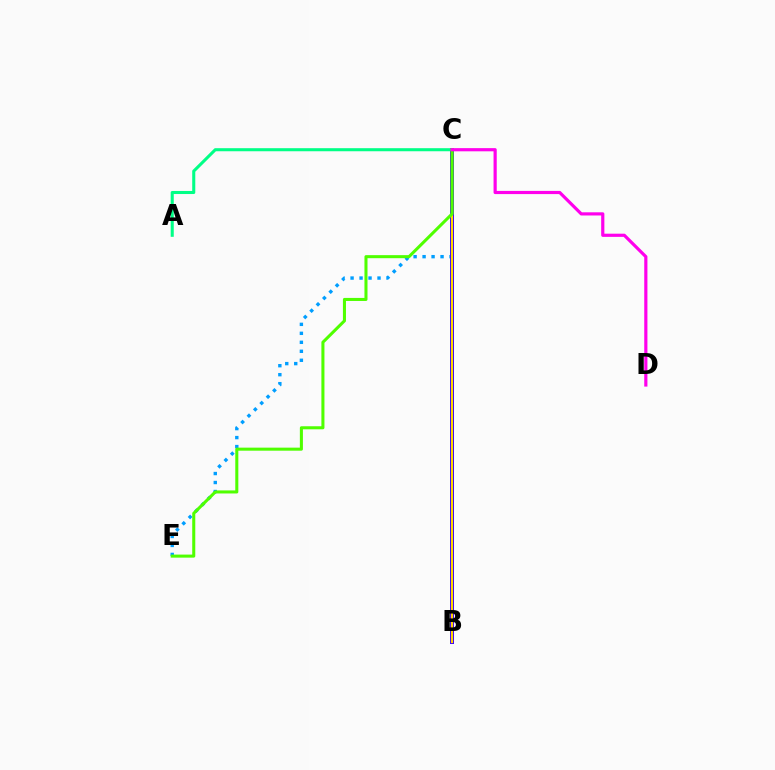{('C', 'E'): [{'color': '#009eff', 'line_style': 'dotted', 'thickness': 2.44}, {'color': '#4fff00', 'line_style': 'solid', 'thickness': 2.19}], ('B', 'C'): [{'color': '#ff0000', 'line_style': 'solid', 'thickness': 1.93}, {'color': '#3700ff', 'line_style': 'solid', 'thickness': 2.84}, {'color': '#ffd500', 'line_style': 'solid', 'thickness': 1.54}], ('A', 'C'): [{'color': '#00ff86', 'line_style': 'solid', 'thickness': 2.21}], ('C', 'D'): [{'color': '#ff00ed', 'line_style': 'solid', 'thickness': 2.29}]}